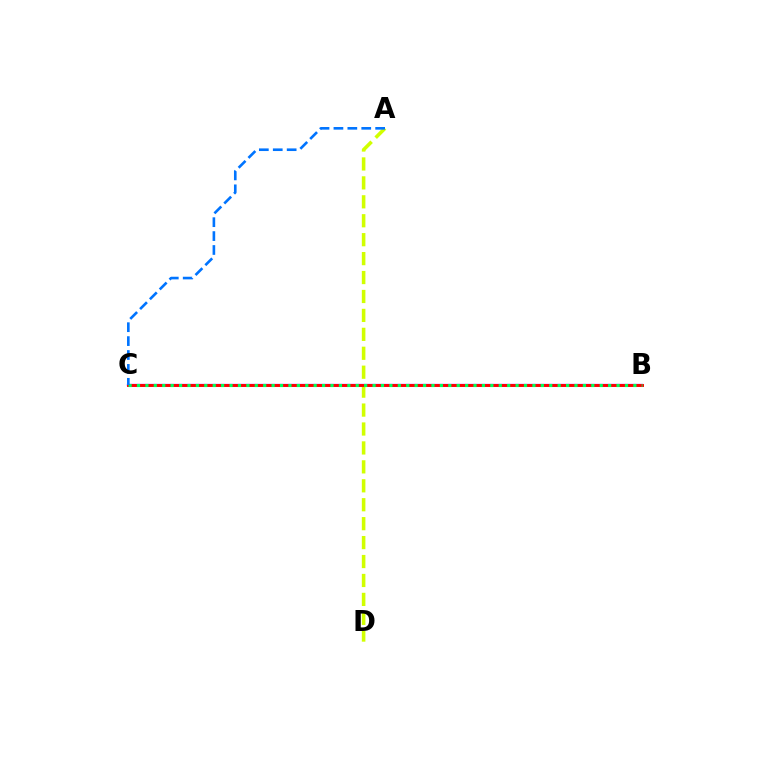{('A', 'D'): [{'color': '#d1ff00', 'line_style': 'dashed', 'thickness': 2.57}], ('B', 'C'): [{'color': '#b900ff', 'line_style': 'solid', 'thickness': 1.64}, {'color': '#ff0000', 'line_style': 'solid', 'thickness': 2.11}, {'color': '#00ff5c', 'line_style': 'dotted', 'thickness': 2.29}], ('A', 'C'): [{'color': '#0074ff', 'line_style': 'dashed', 'thickness': 1.89}]}